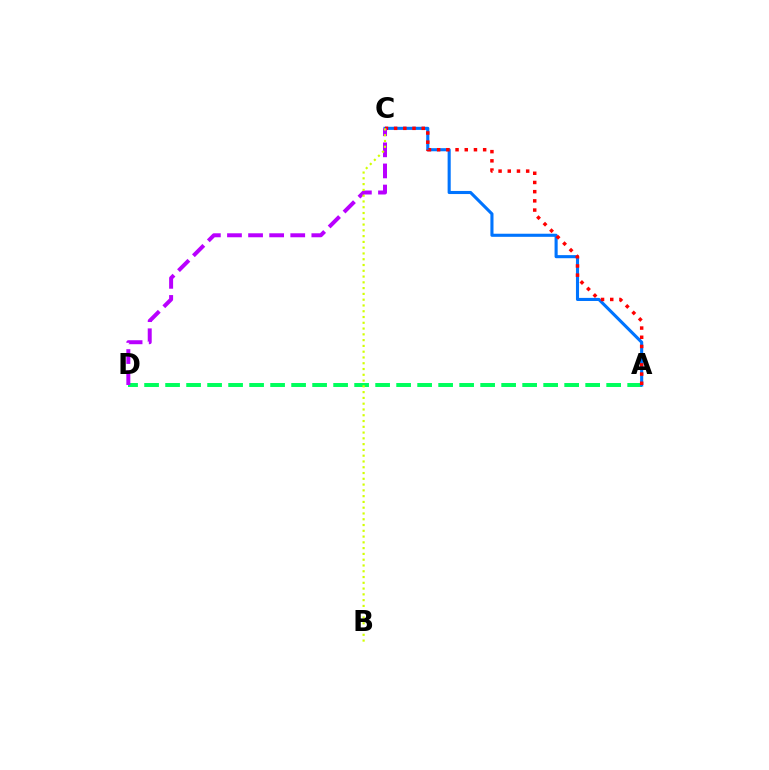{('A', 'D'): [{'color': '#00ff5c', 'line_style': 'dashed', 'thickness': 2.85}], ('A', 'C'): [{'color': '#0074ff', 'line_style': 'solid', 'thickness': 2.23}, {'color': '#ff0000', 'line_style': 'dotted', 'thickness': 2.5}], ('C', 'D'): [{'color': '#b900ff', 'line_style': 'dashed', 'thickness': 2.87}], ('B', 'C'): [{'color': '#d1ff00', 'line_style': 'dotted', 'thickness': 1.57}]}